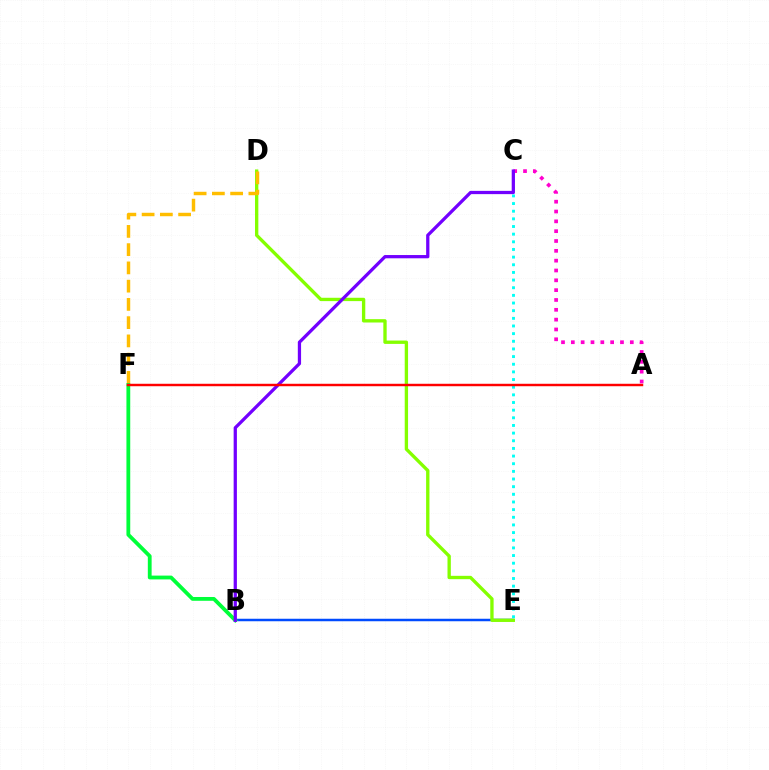{('B', 'E'): [{'color': '#004bff', 'line_style': 'solid', 'thickness': 1.79}], ('D', 'E'): [{'color': '#84ff00', 'line_style': 'solid', 'thickness': 2.41}], ('D', 'F'): [{'color': '#ffbd00', 'line_style': 'dashed', 'thickness': 2.48}], ('C', 'E'): [{'color': '#00fff6', 'line_style': 'dotted', 'thickness': 2.08}], ('A', 'C'): [{'color': '#ff00cf', 'line_style': 'dotted', 'thickness': 2.67}], ('B', 'F'): [{'color': '#00ff39', 'line_style': 'solid', 'thickness': 2.74}], ('B', 'C'): [{'color': '#7200ff', 'line_style': 'solid', 'thickness': 2.35}], ('A', 'F'): [{'color': '#ff0000', 'line_style': 'solid', 'thickness': 1.76}]}